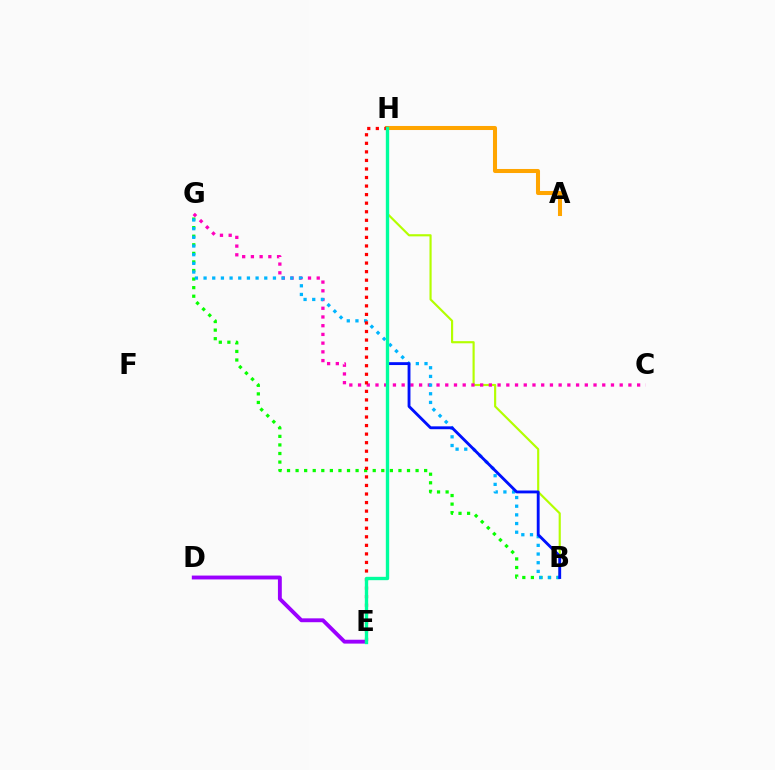{('B', 'G'): [{'color': '#08ff00', 'line_style': 'dotted', 'thickness': 2.33}, {'color': '#00b5ff', 'line_style': 'dotted', 'thickness': 2.36}], ('B', 'H'): [{'color': '#b3ff00', 'line_style': 'solid', 'thickness': 1.55}, {'color': '#0010ff', 'line_style': 'solid', 'thickness': 2.06}], ('A', 'H'): [{'color': '#ffa500', 'line_style': 'solid', 'thickness': 2.91}], ('D', 'E'): [{'color': '#9b00ff', 'line_style': 'solid', 'thickness': 2.79}], ('C', 'G'): [{'color': '#ff00bd', 'line_style': 'dotted', 'thickness': 2.37}], ('E', 'H'): [{'color': '#ff0000', 'line_style': 'dotted', 'thickness': 2.32}, {'color': '#00ff9d', 'line_style': 'solid', 'thickness': 2.41}]}